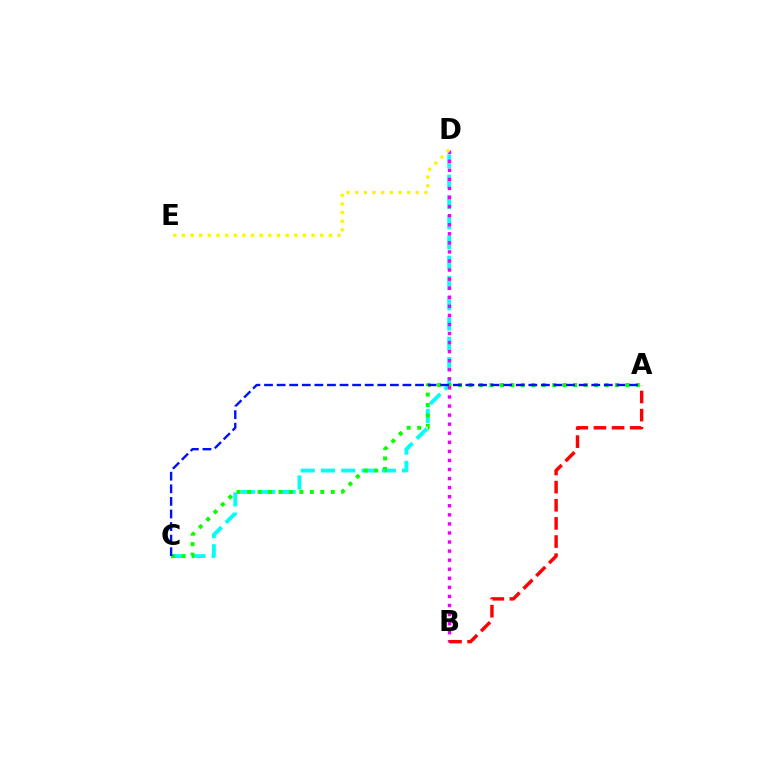{('C', 'D'): [{'color': '#00fff6', 'line_style': 'dashed', 'thickness': 2.75}], ('A', 'C'): [{'color': '#08ff00', 'line_style': 'dotted', 'thickness': 2.84}, {'color': '#0010ff', 'line_style': 'dashed', 'thickness': 1.71}], ('B', 'D'): [{'color': '#ee00ff', 'line_style': 'dotted', 'thickness': 2.46}], ('D', 'E'): [{'color': '#fcf500', 'line_style': 'dotted', 'thickness': 2.35}], ('A', 'B'): [{'color': '#ff0000', 'line_style': 'dashed', 'thickness': 2.46}]}